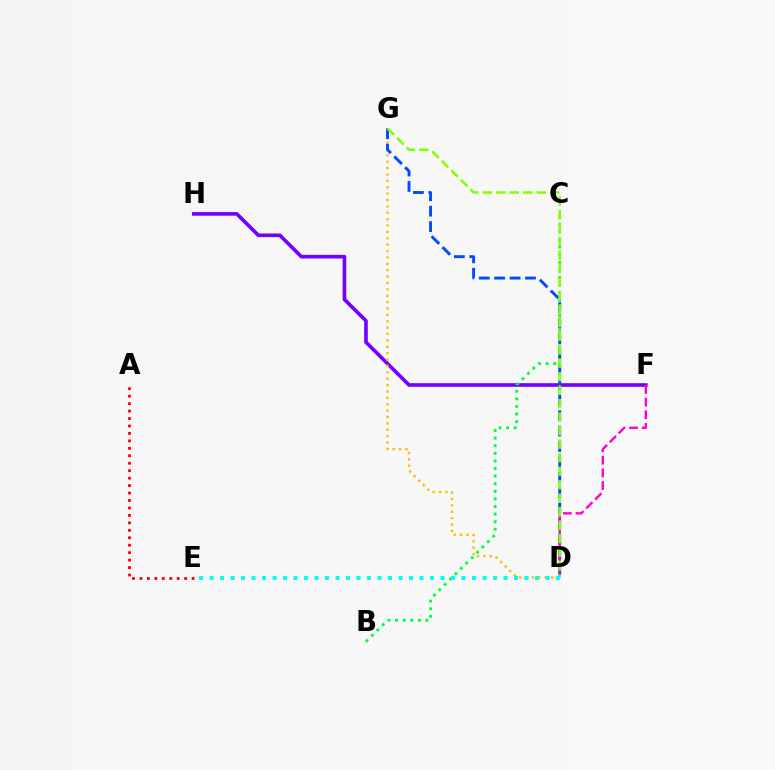{('F', 'H'): [{'color': '#7200ff', 'line_style': 'solid', 'thickness': 2.61}], ('D', 'G'): [{'color': '#ffbd00', 'line_style': 'dotted', 'thickness': 1.73}, {'color': '#004bff', 'line_style': 'dashed', 'thickness': 2.1}, {'color': '#84ff00', 'line_style': 'dashed', 'thickness': 1.83}], ('A', 'E'): [{'color': '#ff0000', 'line_style': 'dotted', 'thickness': 2.02}], ('D', 'F'): [{'color': '#ff00cf', 'line_style': 'dashed', 'thickness': 1.72}], ('B', 'C'): [{'color': '#00ff39', 'line_style': 'dotted', 'thickness': 2.06}], ('D', 'E'): [{'color': '#00fff6', 'line_style': 'dotted', 'thickness': 2.85}]}